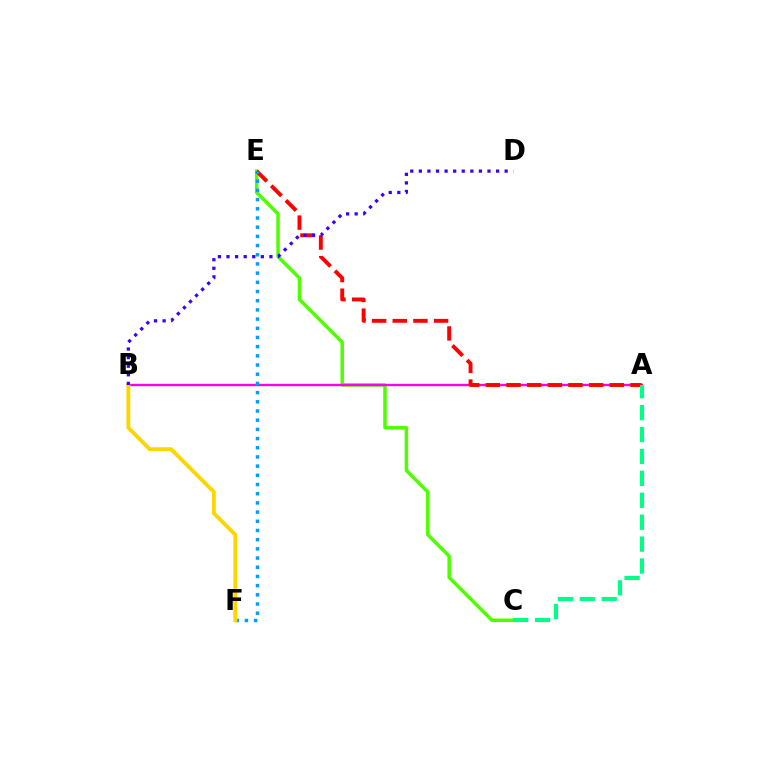{('C', 'E'): [{'color': '#4fff00', 'line_style': 'solid', 'thickness': 2.52}], ('A', 'B'): [{'color': '#ff00ed', 'line_style': 'solid', 'thickness': 1.7}], ('A', 'E'): [{'color': '#ff0000', 'line_style': 'dashed', 'thickness': 2.81}], ('E', 'F'): [{'color': '#009eff', 'line_style': 'dotted', 'thickness': 2.5}], ('B', 'F'): [{'color': '#ffd500', 'line_style': 'solid', 'thickness': 2.77}], ('A', 'C'): [{'color': '#00ff86', 'line_style': 'dashed', 'thickness': 2.98}], ('B', 'D'): [{'color': '#3700ff', 'line_style': 'dotted', 'thickness': 2.33}]}